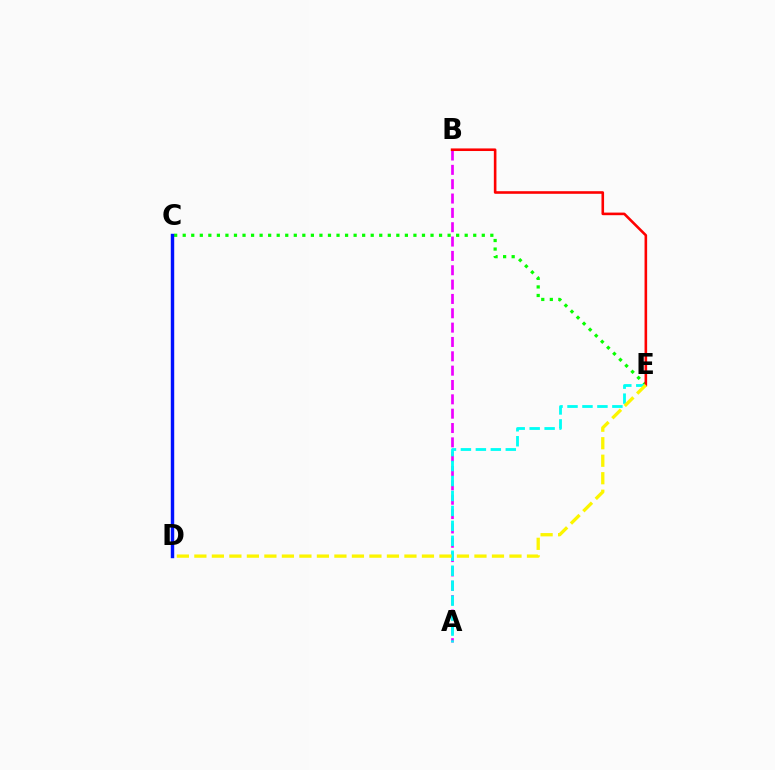{('C', 'E'): [{'color': '#08ff00', 'line_style': 'dotted', 'thickness': 2.32}], ('A', 'B'): [{'color': '#ee00ff', 'line_style': 'dashed', 'thickness': 1.95}], ('A', 'E'): [{'color': '#00fff6', 'line_style': 'dashed', 'thickness': 2.03}], ('B', 'E'): [{'color': '#ff0000', 'line_style': 'solid', 'thickness': 1.87}], ('D', 'E'): [{'color': '#fcf500', 'line_style': 'dashed', 'thickness': 2.38}], ('C', 'D'): [{'color': '#0010ff', 'line_style': 'solid', 'thickness': 2.47}]}